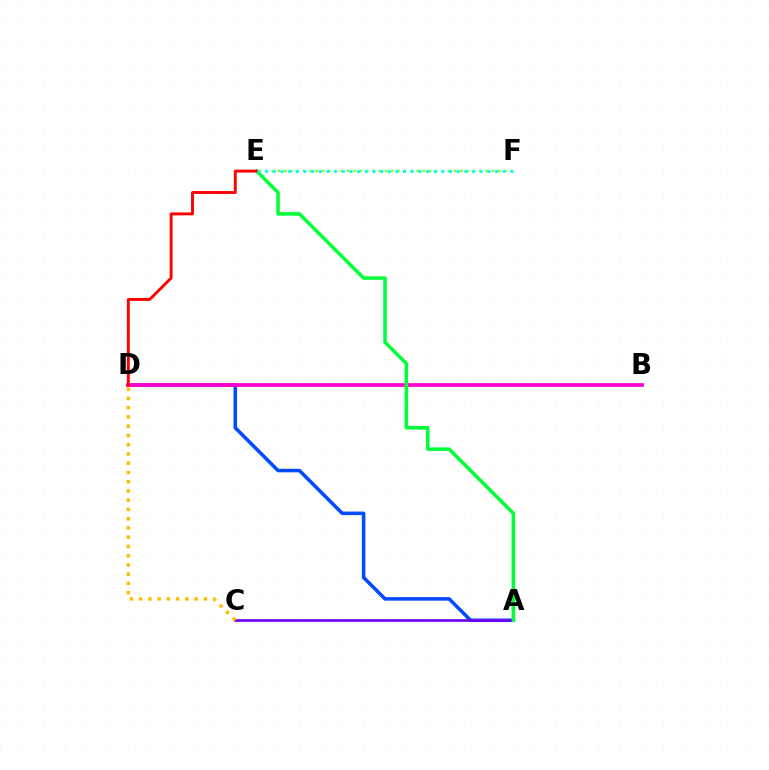{('A', 'D'): [{'color': '#004bff', 'line_style': 'solid', 'thickness': 2.55}], ('A', 'C'): [{'color': '#7200ff', 'line_style': 'solid', 'thickness': 1.92}], ('B', 'D'): [{'color': '#ff00cf', 'line_style': 'solid', 'thickness': 2.69}], ('A', 'E'): [{'color': '#00ff39', 'line_style': 'solid', 'thickness': 2.52}], ('D', 'E'): [{'color': '#ff0000', 'line_style': 'solid', 'thickness': 2.09}], ('E', 'F'): [{'color': '#84ff00', 'line_style': 'dotted', 'thickness': 1.71}, {'color': '#00fff6', 'line_style': 'dotted', 'thickness': 2.08}], ('C', 'D'): [{'color': '#ffbd00', 'line_style': 'dotted', 'thickness': 2.51}]}